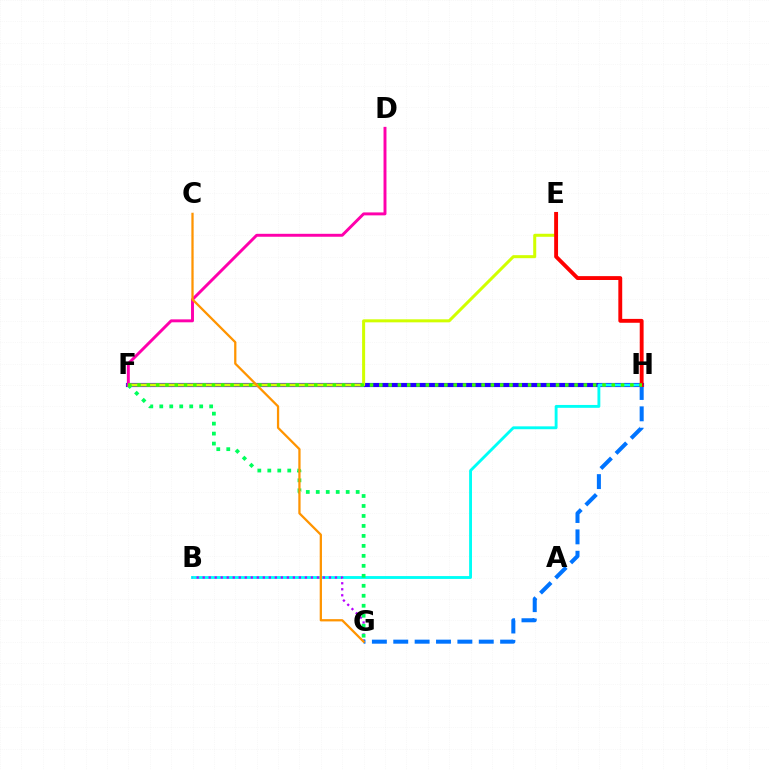{('F', 'H'): [{'color': '#2500ff', 'line_style': 'solid', 'thickness': 2.98}, {'color': '#3dff00', 'line_style': 'dotted', 'thickness': 2.53}], ('B', 'H'): [{'color': '#00fff6', 'line_style': 'solid', 'thickness': 2.07}], ('E', 'F'): [{'color': '#d1ff00', 'line_style': 'solid', 'thickness': 2.18}], ('B', 'G'): [{'color': '#b900ff', 'line_style': 'dotted', 'thickness': 1.63}], ('G', 'H'): [{'color': '#0074ff', 'line_style': 'dashed', 'thickness': 2.9}], ('E', 'H'): [{'color': '#ff0000', 'line_style': 'solid', 'thickness': 2.79}], ('F', 'G'): [{'color': '#00ff5c', 'line_style': 'dotted', 'thickness': 2.71}], ('D', 'F'): [{'color': '#ff00ac', 'line_style': 'solid', 'thickness': 2.12}], ('C', 'G'): [{'color': '#ff9400', 'line_style': 'solid', 'thickness': 1.63}]}